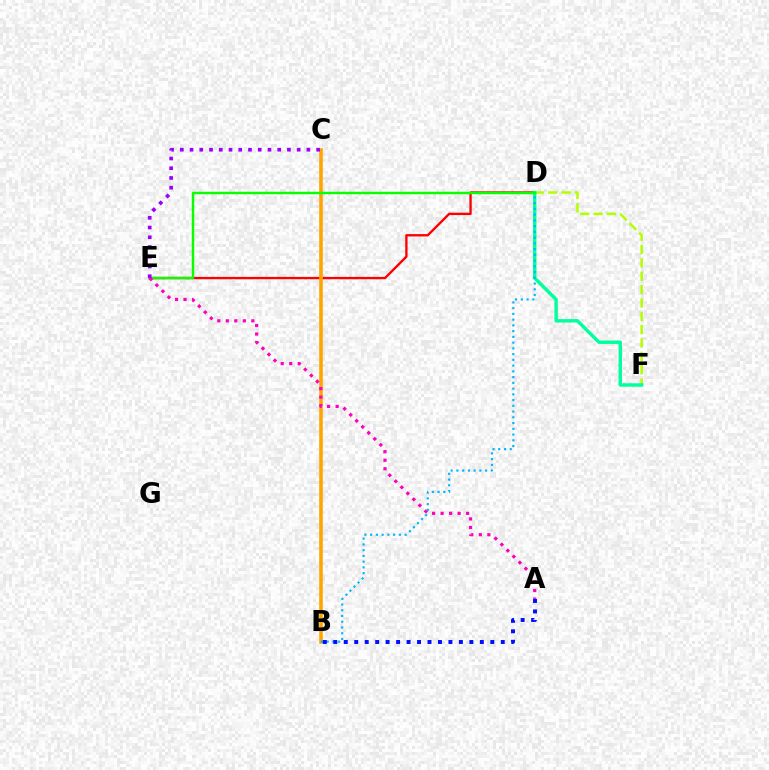{('D', 'E'): [{'color': '#ff0000', 'line_style': 'solid', 'thickness': 1.69}, {'color': '#08ff00', 'line_style': 'solid', 'thickness': 1.76}], ('D', 'F'): [{'color': '#b3ff00', 'line_style': 'dashed', 'thickness': 1.81}, {'color': '#00ff9d', 'line_style': 'solid', 'thickness': 2.46}], ('B', 'C'): [{'color': '#ffa500', 'line_style': 'solid', 'thickness': 2.58}], ('A', 'E'): [{'color': '#ff00bd', 'line_style': 'dotted', 'thickness': 2.31}], ('B', 'D'): [{'color': '#00b5ff', 'line_style': 'dotted', 'thickness': 1.56}], ('C', 'E'): [{'color': '#9b00ff', 'line_style': 'dotted', 'thickness': 2.65}], ('A', 'B'): [{'color': '#0010ff', 'line_style': 'dotted', 'thickness': 2.84}]}